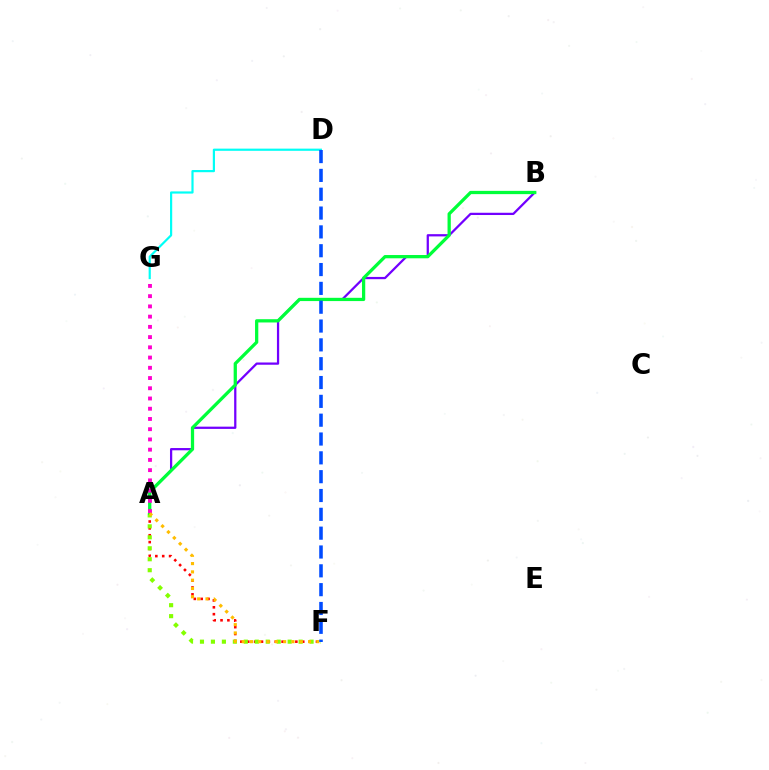{('A', 'B'): [{'color': '#7200ff', 'line_style': 'solid', 'thickness': 1.62}, {'color': '#00ff39', 'line_style': 'solid', 'thickness': 2.35}], ('A', 'F'): [{'color': '#ff0000', 'line_style': 'dotted', 'thickness': 1.87}, {'color': '#84ff00', 'line_style': 'dotted', 'thickness': 2.98}, {'color': '#ffbd00', 'line_style': 'dotted', 'thickness': 2.26}], ('A', 'G'): [{'color': '#ff00cf', 'line_style': 'dotted', 'thickness': 2.78}], ('D', 'G'): [{'color': '#00fff6', 'line_style': 'solid', 'thickness': 1.58}], ('D', 'F'): [{'color': '#004bff', 'line_style': 'dashed', 'thickness': 2.56}]}